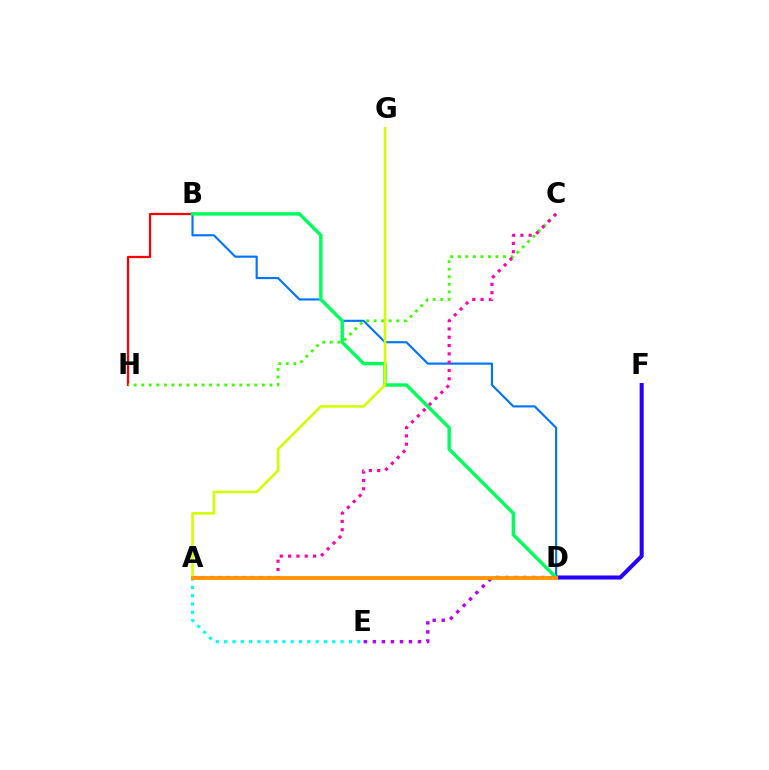{('A', 'E'): [{'color': '#00fff6', 'line_style': 'dotted', 'thickness': 2.26}], ('B', 'H'): [{'color': '#ff0000', 'line_style': 'solid', 'thickness': 1.61}], ('B', 'D'): [{'color': '#0074ff', 'line_style': 'solid', 'thickness': 1.54}, {'color': '#00ff5c', 'line_style': 'solid', 'thickness': 2.47}], ('C', 'H'): [{'color': '#3dff00', 'line_style': 'dotted', 'thickness': 2.05}], ('D', 'F'): [{'color': '#2500ff', 'line_style': 'solid', 'thickness': 2.92}], ('A', 'C'): [{'color': '#ff00ac', 'line_style': 'dotted', 'thickness': 2.26}], ('D', 'E'): [{'color': '#b900ff', 'line_style': 'dotted', 'thickness': 2.45}], ('A', 'G'): [{'color': '#d1ff00', 'line_style': 'solid', 'thickness': 1.87}], ('A', 'D'): [{'color': '#ff9400', 'line_style': 'solid', 'thickness': 2.76}]}